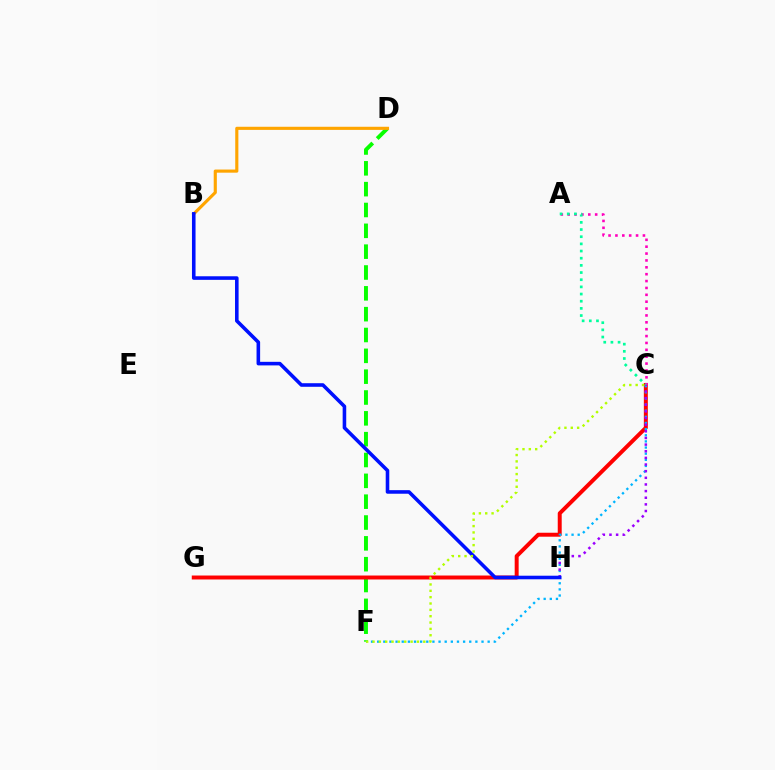{('D', 'F'): [{'color': '#08ff00', 'line_style': 'dashed', 'thickness': 2.83}], ('C', 'G'): [{'color': '#ff0000', 'line_style': 'solid', 'thickness': 2.85}], ('C', 'F'): [{'color': '#00b5ff', 'line_style': 'dotted', 'thickness': 1.67}, {'color': '#b3ff00', 'line_style': 'dotted', 'thickness': 1.72}], ('A', 'C'): [{'color': '#ff00bd', 'line_style': 'dotted', 'thickness': 1.87}, {'color': '#00ff9d', 'line_style': 'dotted', 'thickness': 1.95}], ('C', 'H'): [{'color': '#9b00ff', 'line_style': 'dotted', 'thickness': 1.8}], ('B', 'D'): [{'color': '#ffa500', 'line_style': 'solid', 'thickness': 2.25}], ('B', 'H'): [{'color': '#0010ff', 'line_style': 'solid', 'thickness': 2.57}]}